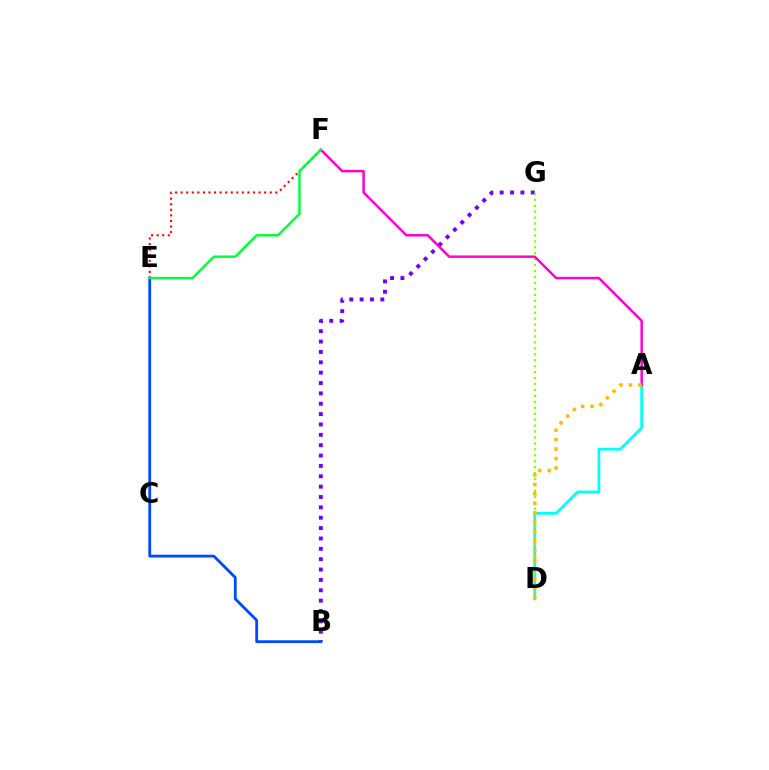{('B', 'G'): [{'color': '#7200ff', 'line_style': 'dotted', 'thickness': 2.82}], ('A', 'D'): [{'color': '#00fff6', 'line_style': 'solid', 'thickness': 1.99}, {'color': '#ffbd00', 'line_style': 'dotted', 'thickness': 2.57}], ('D', 'G'): [{'color': '#84ff00', 'line_style': 'dotted', 'thickness': 1.61}], ('B', 'E'): [{'color': '#004bff', 'line_style': 'solid', 'thickness': 2.03}], ('A', 'F'): [{'color': '#ff00cf', 'line_style': 'solid', 'thickness': 1.79}], ('E', 'F'): [{'color': '#ff0000', 'line_style': 'dotted', 'thickness': 1.51}, {'color': '#00ff39', 'line_style': 'solid', 'thickness': 1.75}]}